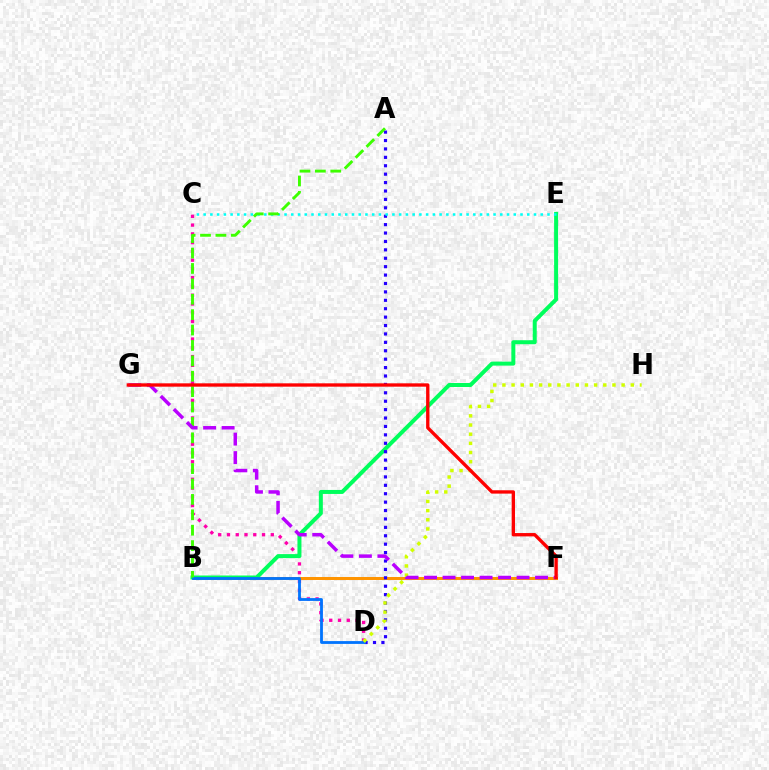{('B', 'F'): [{'color': '#ff9400', 'line_style': 'solid', 'thickness': 2.17}], ('C', 'D'): [{'color': '#ff00ac', 'line_style': 'dotted', 'thickness': 2.38}], ('B', 'E'): [{'color': '#00ff5c', 'line_style': 'solid', 'thickness': 2.88}], ('A', 'D'): [{'color': '#2500ff', 'line_style': 'dotted', 'thickness': 2.28}], ('C', 'E'): [{'color': '#00fff6', 'line_style': 'dotted', 'thickness': 1.83}], ('B', 'D'): [{'color': '#0074ff', 'line_style': 'solid', 'thickness': 2.02}], ('D', 'H'): [{'color': '#d1ff00', 'line_style': 'dotted', 'thickness': 2.49}], ('A', 'B'): [{'color': '#3dff00', 'line_style': 'dashed', 'thickness': 2.09}], ('F', 'G'): [{'color': '#b900ff', 'line_style': 'dashed', 'thickness': 2.51}, {'color': '#ff0000', 'line_style': 'solid', 'thickness': 2.41}]}